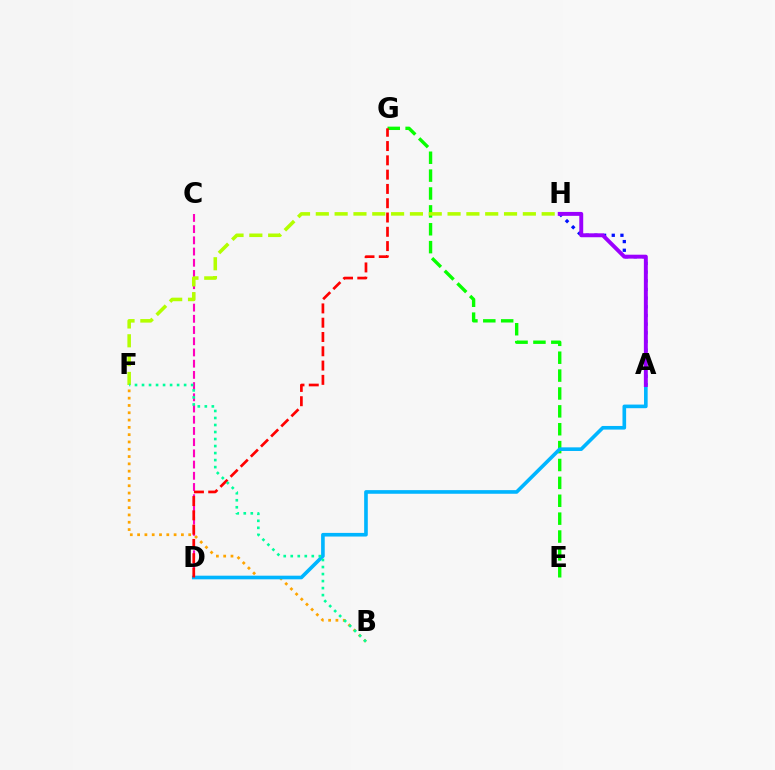{('B', 'F'): [{'color': '#ffa500', 'line_style': 'dotted', 'thickness': 1.98}, {'color': '#00ff9d', 'line_style': 'dotted', 'thickness': 1.91}], ('A', 'H'): [{'color': '#0010ff', 'line_style': 'dotted', 'thickness': 2.36}, {'color': '#9b00ff', 'line_style': 'solid', 'thickness': 2.83}], ('E', 'G'): [{'color': '#08ff00', 'line_style': 'dashed', 'thickness': 2.43}], ('C', 'D'): [{'color': '#ff00bd', 'line_style': 'dashed', 'thickness': 1.52}], ('F', 'H'): [{'color': '#b3ff00', 'line_style': 'dashed', 'thickness': 2.56}], ('A', 'D'): [{'color': '#00b5ff', 'line_style': 'solid', 'thickness': 2.61}], ('D', 'G'): [{'color': '#ff0000', 'line_style': 'dashed', 'thickness': 1.94}]}